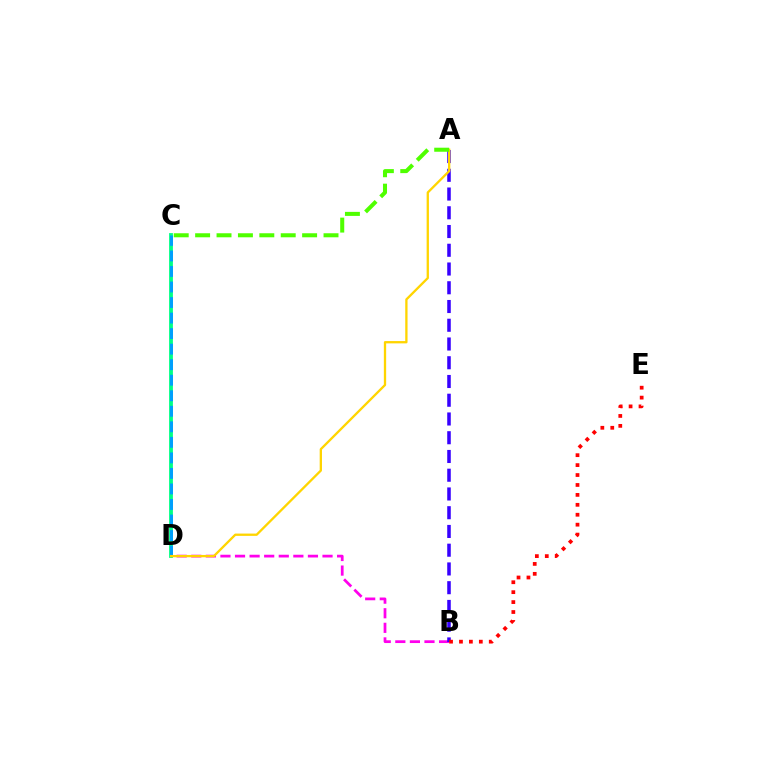{('B', 'D'): [{'color': '#ff00ed', 'line_style': 'dashed', 'thickness': 1.98}], ('C', 'D'): [{'color': '#00ff86', 'line_style': 'solid', 'thickness': 2.75}, {'color': '#009eff', 'line_style': 'dashed', 'thickness': 2.11}], ('A', 'B'): [{'color': '#3700ff', 'line_style': 'dashed', 'thickness': 2.55}], ('B', 'E'): [{'color': '#ff0000', 'line_style': 'dotted', 'thickness': 2.7}], ('A', 'D'): [{'color': '#ffd500', 'line_style': 'solid', 'thickness': 1.66}], ('A', 'C'): [{'color': '#4fff00', 'line_style': 'dashed', 'thickness': 2.91}]}